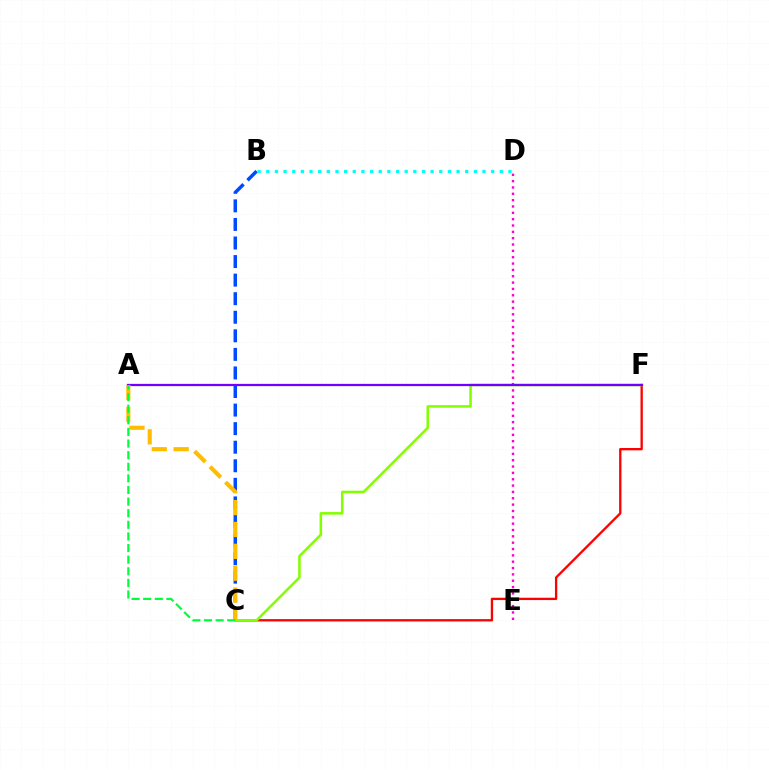{('C', 'F'): [{'color': '#ff0000', 'line_style': 'solid', 'thickness': 1.67}, {'color': '#84ff00', 'line_style': 'solid', 'thickness': 1.83}], ('B', 'C'): [{'color': '#004bff', 'line_style': 'dashed', 'thickness': 2.52}], ('D', 'E'): [{'color': '#ff00cf', 'line_style': 'dotted', 'thickness': 1.72}], ('A', 'F'): [{'color': '#7200ff', 'line_style': 'solid', 'thickness': 1.63}], ('A', 'C'): [{'color': '#ffbd00', 'line_style': 'dashed', 'thickness': 2.97}, {'color': '#00ff39', 'line_style': 'dashed', 'thickness': 1.58}], ('B', 'D'): [{'color': '#00fff6', 'line_style': 'dotted', 'thickness': 2.35}]}